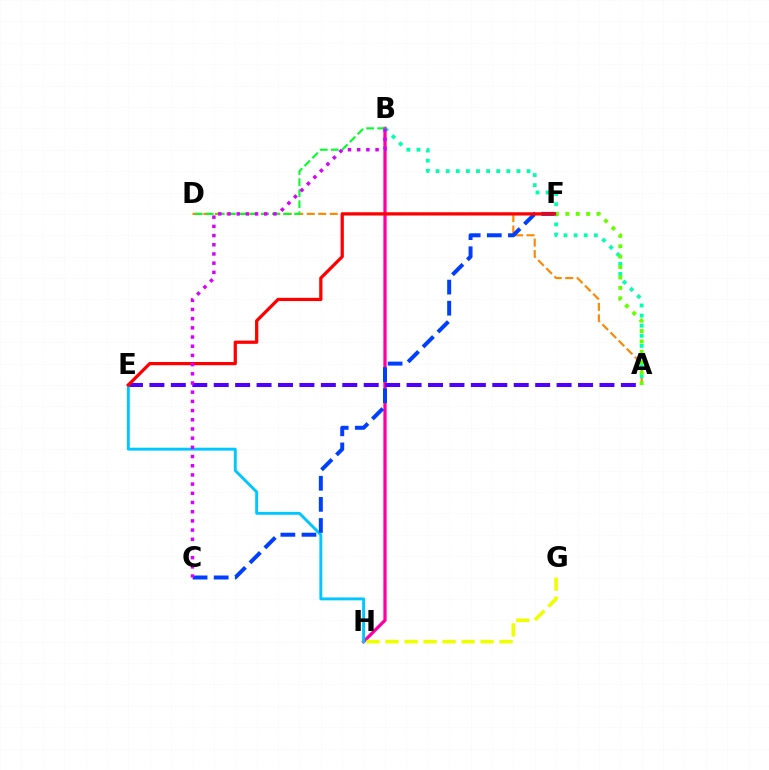{('B', 'H'): [{'color': '#ff00a0', 'line_style': 'solid', 'thickness': 2.35}], ('A', 'D'): [{'color': '#ff8800', 'line_style': 'dashed', 'thickness': 1.56}], ('G', 'H'): [{'color': '#eeff00', 'line_style': 'dashed', 'thickness': 2.58}], ('A', 'E'): [{'color': '#4f00ff', 'line_style': 'dashed', 'thickness': 2.91}], ('E', 'H'): [{'color': '#00c7ff', 'line_style': 'solid', 'thickness': 2.1}], ('C', 'F'): [{'color': '#003fff', 'line_style': 'dashed', 'thickness': 2.87}], ('A', 'B'): [{'color': '#00ffaf', 'line_style': 'dotted', 'thickness': 2.75}], ('B', 'D'): [{'color': '#00ff27', 'line_style': 'dashed', 'thickness': 1.5}], ('E', 'F'): [{'color': '#ff0000', 'line_style': 'solid', 'thickness': 2.33}], ('A', 'F'): [{'color': '#66ff00', 'line_style': 'dotted', 'thickness': 2.83}], ('B', 'C'): [{'color': '#d600ff', 'line_style': 'dotted', 'thickness': 2.5}]}